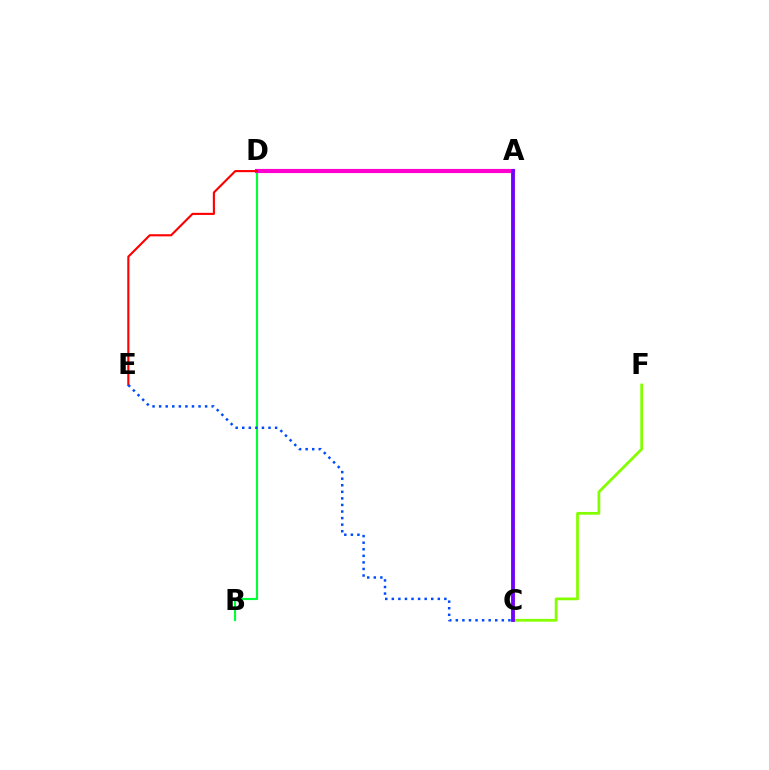{('B', 'D'): [{'color': '#00ff39', 'line_style': 'solid', 'thickness': 1.55}], ('A', 'C'): [{'color': '#ffbd00', 'line_style': 'solid', 'thickness': 2.8}, {'color': '#00fff6', 'line_style': 'dotted', 'thickness': 1.85}, {'color': '#7200ff', 'line_style': 'solid', 'thickness': 2.71}], ('C', 'F'): [{'color': '#84ff00', 'line_style': 'solid', 'thickness': 1.98}], ('A', 'D'): [{'color': '#ff00cf', 'line_style': 'solid', 'thickness': 2.98}], ('D', 'E'): [{'color': '#ff0000', 'line_style': 'solid', 'thickness': 1.53}], ('C', 'E'): [{'color': '#004bff', 'line_style': 'dotted', 'thickness': 1.78}]}